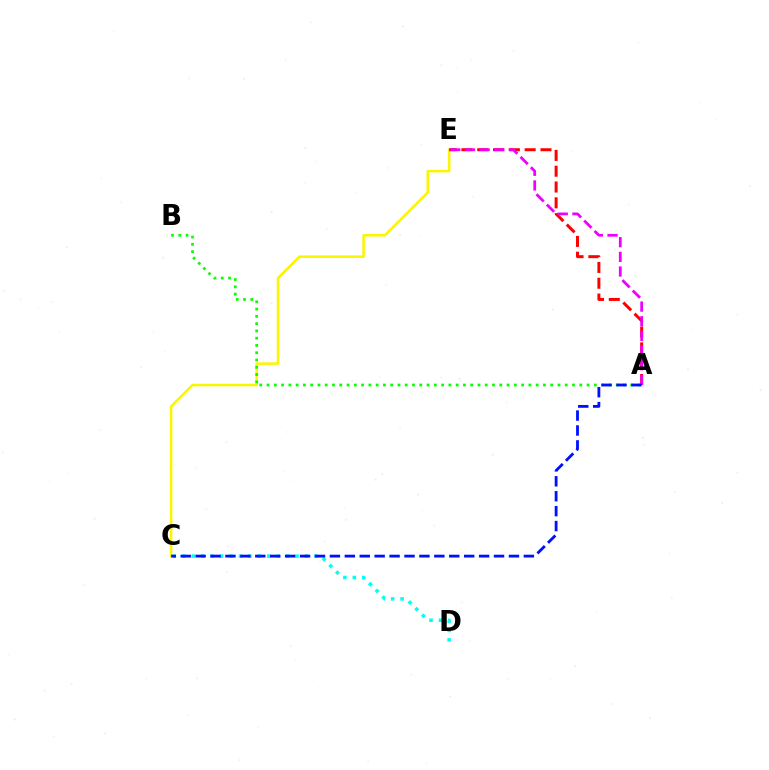{('C', 'E'): [{'color': '#fcf500', 'line_style': 'solid', 'thickness': 1.84}], ('A', 'E'): [{'color': '#ff0000', 'line_style': 'dashed', 'thickness': 2.15}, {'color': '#ee00ff', 'line_style': 'dashed', 'thickness': 1.99}], ('C', 'D'): [{'color': '#00fff6', 'line_style': 'dotted', 'thickness': 2.57}], ('A', 'B'): [{'color': '#08ff00', 'line_style': 'dotted', 'thickness': 1.98}], ('A', 'C'): [{'color': '#0010ff', 'line_style': 'dashed', 'thickness': 2.03}]}